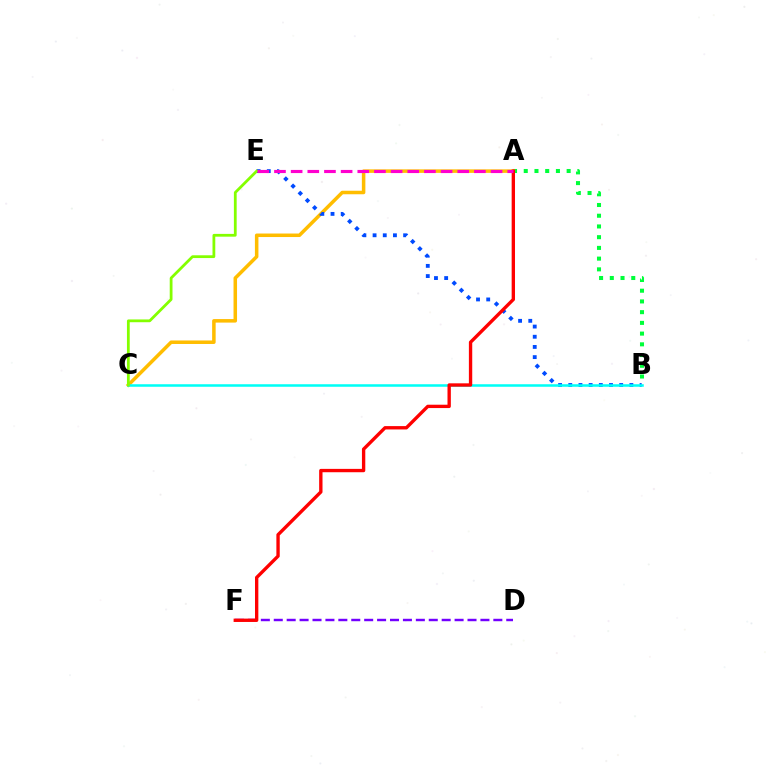{('D', 'F'): [{'color': '#7200ff', 'line_style': 'dashed', 'thickness': 1.75}], ('A', 'B'): [{'color': '#00ff39', 'line_style': 'dotted', 'thickness': 2.91}], ('A', 'C'): [{'color': '#ffbd00', 'line_style': 'solid', 'thickness': 2.53}], ('B', 'E'): [{'color': '#004bff', 'line_style': 'dotted', 'thickness': 2.77}], ('B', 'C'): [{'color': '#00fff6', 'line_style': 'solid', 'thickness': 1.82}], ('A', 'F'): [{'color': '#ff0000', 'line_style': 'solid', 'thickness': 2.41}], ('C', 'E'): [{'color': '#84ff00', 'line_style': 'solid', 'thickness': 2.0}], ('A', 'E'): [{'color': '#ff00cf', 'line_style': 'dashed', 'thickness': 2.26}]}